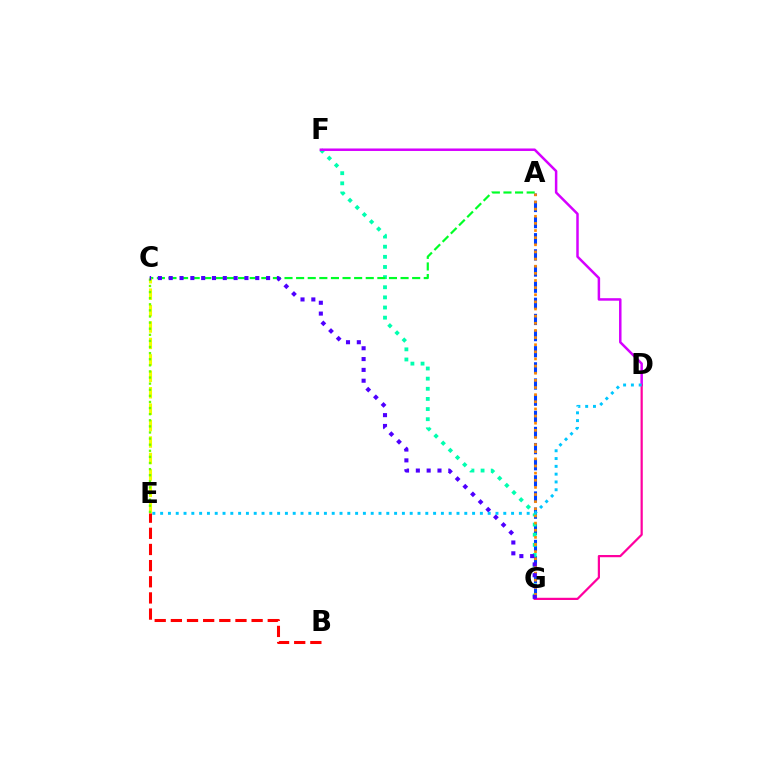{('A', 'G'): [{'color': '#003fff', 'line_style': 'dashed', 'thickness': 2.19}, {'color': '#ff8800', 'line_style': 'dotted', 'thickness': 1.94}], ('F', 'G'): [{'color': '#00ffaf', 'line_style': 'dotted', 'thickness': 2.75}], ('D', 'F'): [{'color': '#d600ff', 'line_style': 'solid', 'thickness': 1.8}], ('D', 'G'): [{'color': '#ff00a0', 'line_style': 'solid', 'thickness': 1.6}], ('A', 'C'): [{'color': '#00ff27', 'line_style': 'dashed', 'thickness': 1.58}], ('C', 'E'): [{'color': '#eeff00', 'line_style': 'dashed', 'thickness': 2.23}, {'color': '#66ff00', 'line_style': 'dotted', 'thickness': 1.66}], ('B', 'E'): [{'color': '#ff0000', 'line_style': 'dashed', 'thickness': 2.19}], ('C', 'G'): [{'color': '#4f00ff', 'line_style': 'dotted', 'thickness': 2.94}], ('D', 'E'): [{'color': '#00c7ff', 'line_style': 'dotted', 'thickness': 2.12}]}